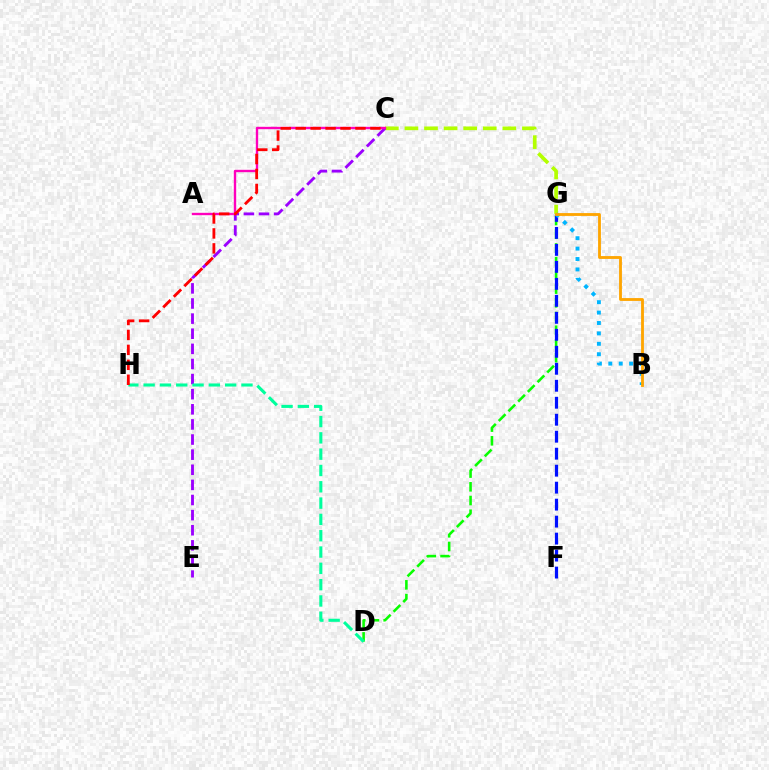{('C', 'G'): [{'color': '#b3ff00', 'line_style': 'dashed', 'thickness': 2.66}], ('D', 'G'): [{'color': '#08ff00', 'line_style': 'dashed', 'thickness': 1.86}], ('C', 'E'): [{'color': '#9b00ff', 'line_style': 'dashed', 'thickness': 2.05}], ('F', 'G'): [{'color': '#0010ff', 'line_style': 'dashed', 'thickness': 2.31}], ('A', 'C'): [{'color': '#ff00bd', 'line_style': 'solid', 'thickness': 1.71}], ('B', 'G'): [{'color': '#00b5ff', 'line_style': 'dotted', 'thickness': 2.83}, {'color': '#ffa500', 'line_style': 'solid', 'thickness': 2.04}], ('D', 'H'): [{'color': '#00ff9d', 'line_style': 'dashed', 'thickness': 2.22}], ('C', 'H'): [{'color': '#ff0000', 'line_style': 'dashed', 'thickness': 2.03}]}